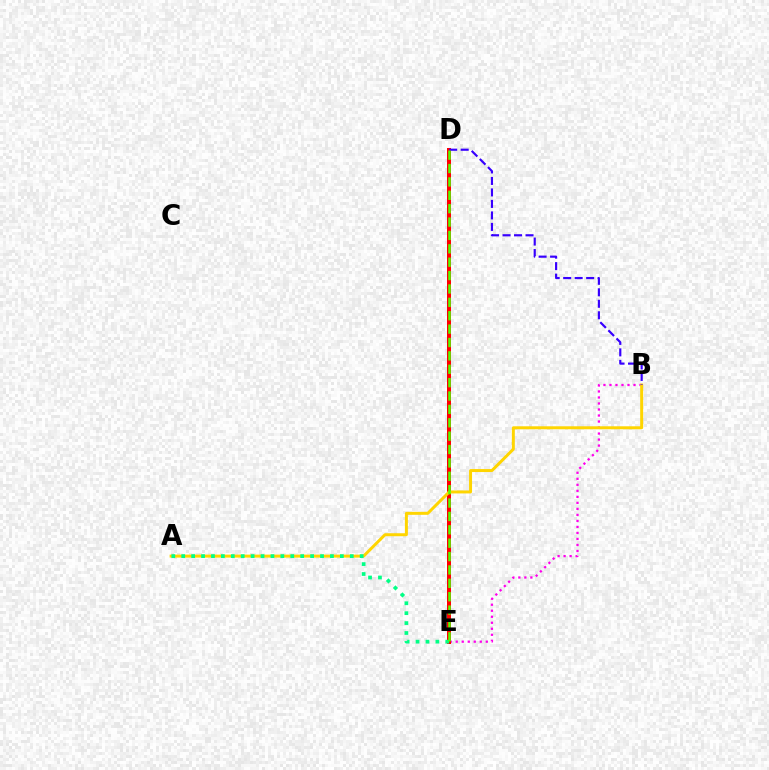{('B', 'E'): [{'color': '#ff00ed', 'line_style': 'dotted', 'thickness': 1.63}], ('D', 'E'): [{'color': '#009eff', 'line_style': 'dashed', 'thickness': 1.92}, {'color': '#ff0000', 'line_style': 'solid', 'thickness': 2.88}, {'color': '#4fff00', 'line_style': 'dashed', 'thickness': 1.82}], ('A', 'B'): [{'color': '#ffd500', 'line_style': 'solid', 'thickness': 2.15}], ('A', 'E'): [{'color': '#00ff86', 'line_style': 'dotted', 'thickness': 2.69}], ('B', 'D'): [{'color': '#3700ff', 'line_style': 'dashed', 'thickness': 1.56}]}